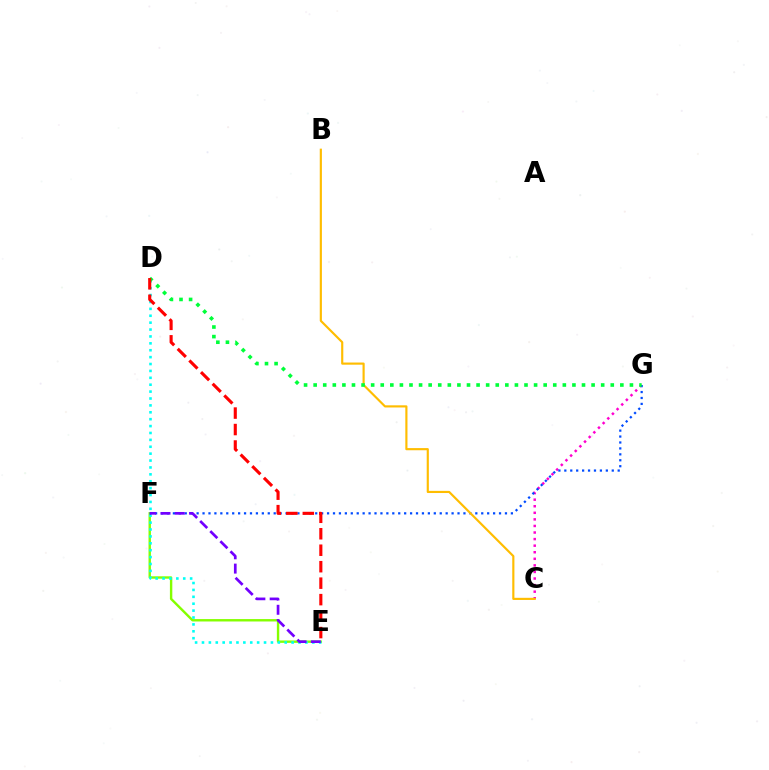{('C', 'G'): [{'color': '#ff00cf', 'line_style': 'dotted', 'thickness': 1.79}], ('E', 'F'): [{'color': '#84ff00', 'line_style': 'solid', 'thickness': 1.73}, {'color': '#7200ff', 'line_style': 'dashed', 'thickness': 1.94}], ('D', 'E'): [{'color': '#00fff6', 'line_style': 'dotted', 'thickness': 1.87}, {'color': '#ff0000', 'line_style': 'dashed', 'thickness': 2.24}], ('F', 'G'): [{'color': '#004bff', 'line_style': 'dotted', 'thickness': 1.61}], ('B', 'C'): [{'color': '#ffbd00', 'line_style': 'solid', 'thickness': 1.55}], ('D', 'G'): [{'color': '#00ff39', 'line_style': 'dotted', 'thickness': 2.6}]}